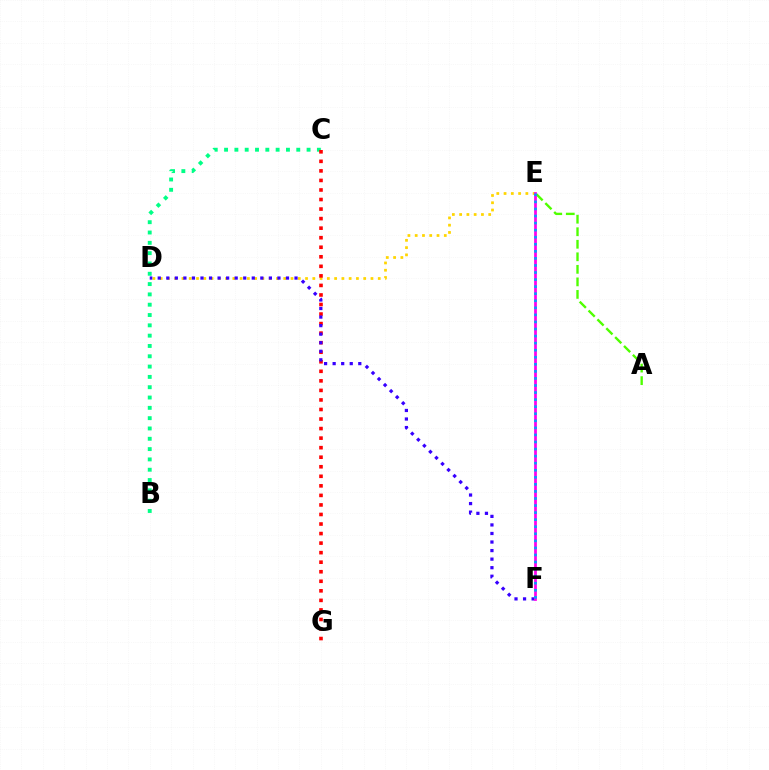{('D', 'E'): [{'color': '#ffd500', 'line_style': 'dotted', 'thickness': 1.98}], ('A', 'E'): [{'color': '#4fff00', 'line_style': 'dashed', 'thickness': 1.7}], ('B', 'C'): [{'color': '#00ff86', 'line_style': 'dotted', 'thickness': 2.8}], ('C', 'G'): [{'color': '#ff0000', 'line_style': 'dotted', 'thickness': 2.59}], ('D', 'F'): [{'color': '#3700ff', 'line_style': 'dotted', 'thickness': 2.32}], ('E', 'F'): [{'color': '#ff00ed', 'line_style': 'solid', 'thickness': 1.98}, {'color': '#009eff', 'line_style': 'dotted', 'thickness': 1.92}]}